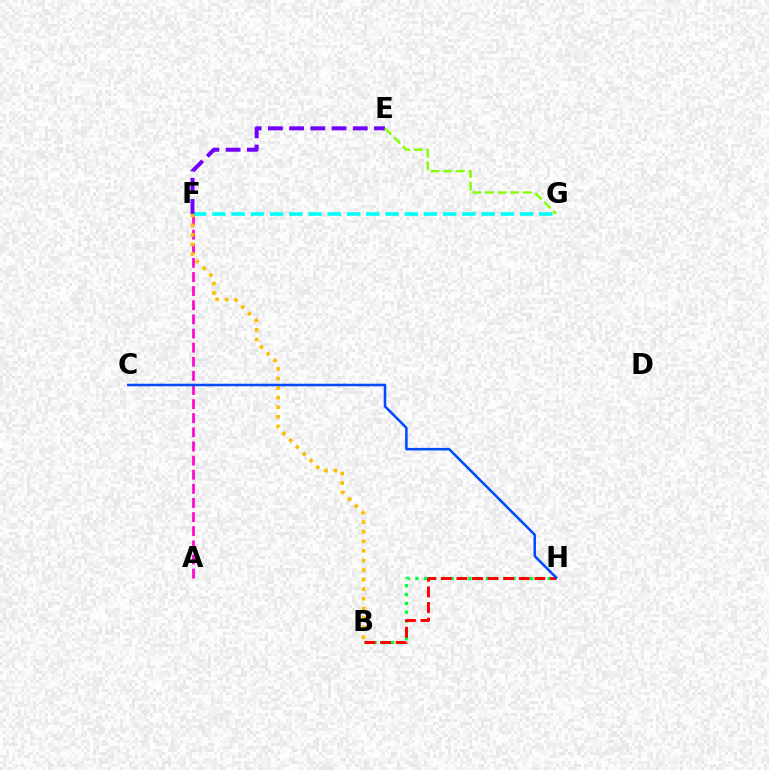{('F', 'G'): [{'color': '#00fff6', 'line_style': 'dashed', 'thickness': 2.61}], ('B', 'H'): [{'color': '#00ff39', 'line_style': 'dotted', 'thickness': 2.4}, {'color': '#ff0000', 'line_style': 'dashed', 'thickness': 2.12}], ('A', 'F'): [{'color': '#ff00cf', 'line_style': 'dashed', 'thickness': 1.92}], ('E', 'F'): [{'color': '#7200ff', 'line_style': 'dashed', 'thickness': 2.88}], ('E', 'G'): [{'color': '#84ff00', 'line_style': 'dashed', 'thickness': 1.72}], ('B', 'F'): [{'color': '#ffbd00', 'line_style': 'dotted', 'thickness': 2.6}], ('C', 'H'): [{'color': '#004bff', 'line_style': 'solid', 'thickness': 1.82}]}